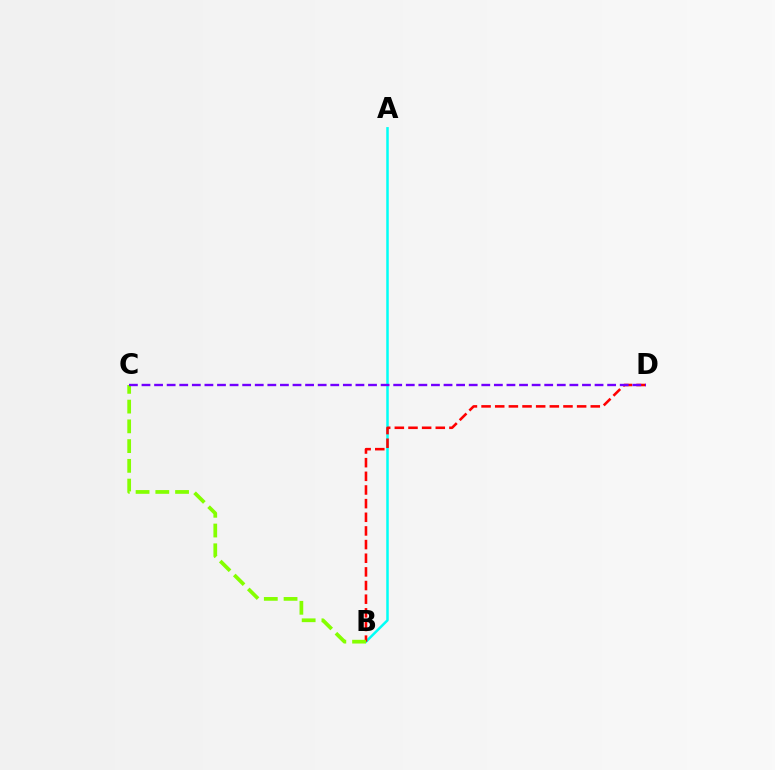{('A', 'B'): [{'color': '#00fff6', 'line_style': 'solid', 'thickness': 1.8}], ('B', 'D'): [{'color': '#ff0000', 'line_style': 'dashed', 'thickness': 1.85}], ('B', 'C'): [{'color': '#84ff00', 'line_style': 'dashed', 'thickness': 2.68}], ('C', 'D'): [{'color': '#7200ff', 'line_style': 'dashed', 'thickness': 1.71}]}